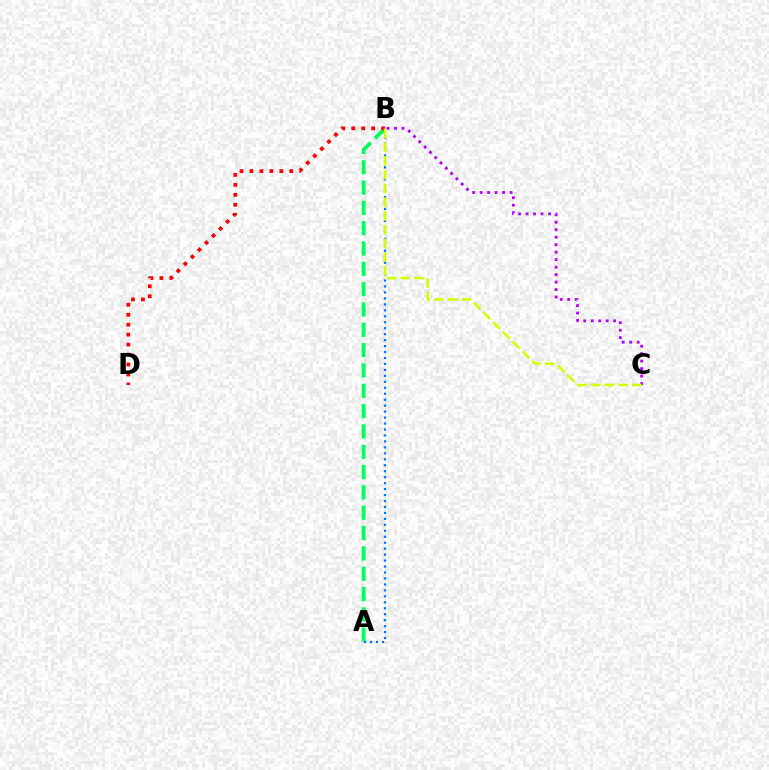{('B', 'C'): [{'color': '#b900ff', 'line_style': 'dotted', 'thickness': 2.03}, {'color': '#d1ff00', 'line_style': 'dashed', 'thickness': 1.87}], ('A', 'B'): [{'color': '#00ff5c', 'line_style': 'dashed', 'thickness': 2.76}, {'color': '#0074ff', 'line_style': 'dotted', 'thickness': 1.62}], ('B', 'D'): [{'color': '#ff0000', 'line_style': 'dotted', 'thickness': 2.71}]}